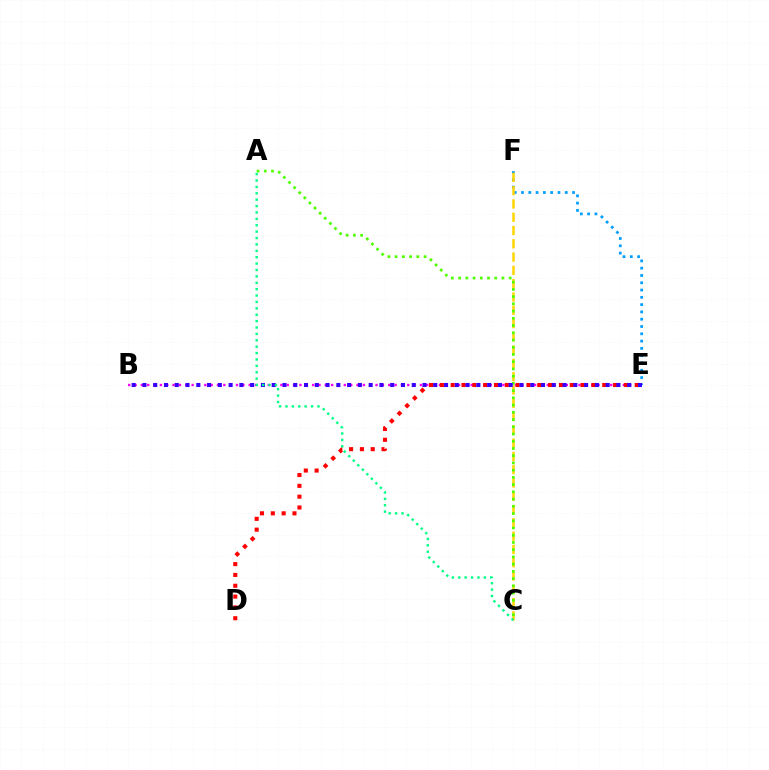{('E', 'F'): [{'color': '#009eff', 'line_style': 'dotted', 'thickness': 1.98}], ('C', 'F'): [{'color': '#ffd500', 'line_style': 'dashed', 'thickness': 1.81}], ('B', 'E'): [{'color': '#ff00ed', 'line_style': 'dotted', 'thickness': 1.72}, {'color': '#3700ff', 'line_style': 'dotted', 'thickness': 2.93}], ('A', 'C'): [{'color': '#4fff00', 'line_style': 'dotted', 'thickness': 1.96}, {'color': '#00ff86', 'line_style': 'dotted', 'thickness': 1.74}], ('D', 'E'): [{'color': '#ff0000', 'line_style': 'dotted', 'thickness': 2.94}]}